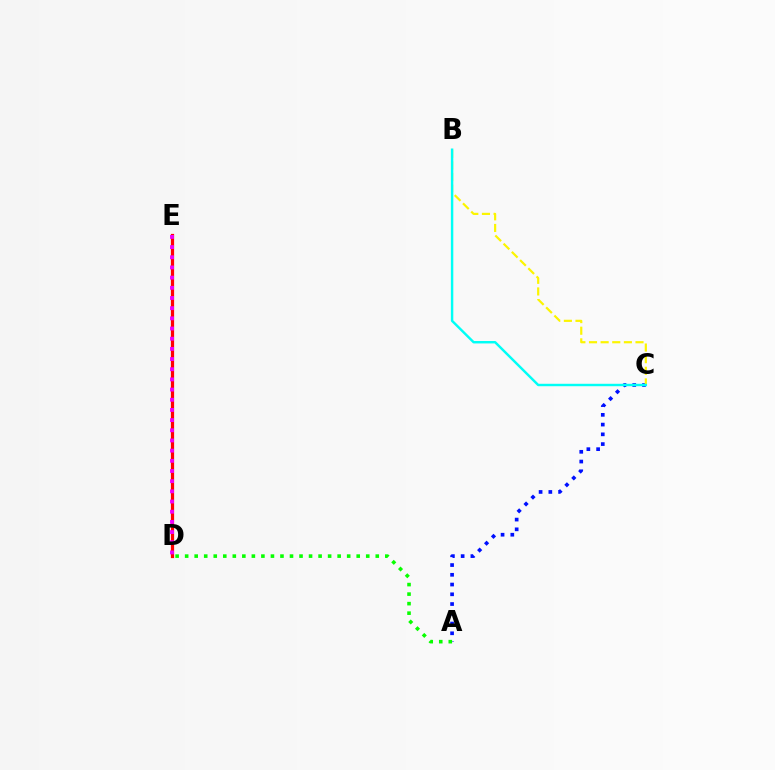{('A', 'C'): [{'color': '#0010ff', 'line_style': 'dotted', 'thickness': 2.65}], ('D', 'E'): [{'color': '#ff0000', 'line_style': 'solid', 'thickness': 2.31}, {'color': '#ee00ff', 'line_style': 'dotted', 'thickness': 2.77}], ('B', 'C'): [{'color': '#fcf500', 'line_style': 'dashed', 'thickness': 1.58}, {'color': '#00fff6', 'line_style': 'solid', 'thickness': 1.75}], ('A', 'D'): [{'color': '#08ff00', 'line_style': 'dotted', 'thickness': 2.59}]}